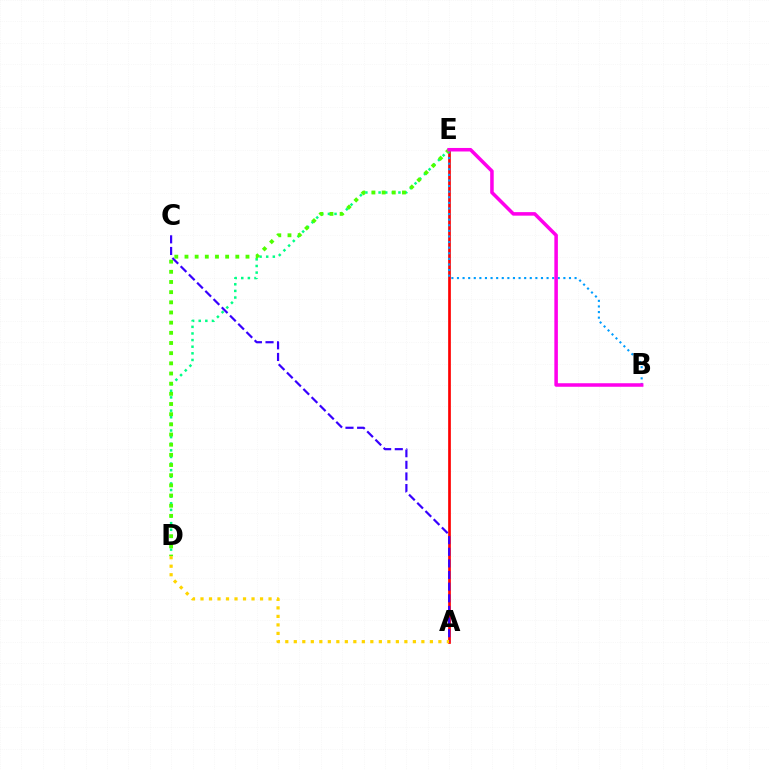{('A', 'E'): [{'color': '#ff0000', 'line_style': 'solid', 'thickness': 1.94}], ('D', 'E'): [{'color': '#00ff86', 'line_style': 'dotted', 'thickness': 1.8}, {'color': '#4fff00', 'line_style': 'dotted', 'thickness': 2.76}], ('A', 'C'): [{'color': '#3700ff', 'line_style': 'dashed', 'thickness': 1.58}], ('B', 'E'): [{'color': '#009eff', 'line_style': 'dotted', 'thickness': 1.52}, {'color': '#ff00ed', 'line_style': 'solid', 'thickness': 2.54}], ('A', 'D'): [{'color': '#ffd500', 'line_style': 'dotted', 'thickness': 2.31}]}